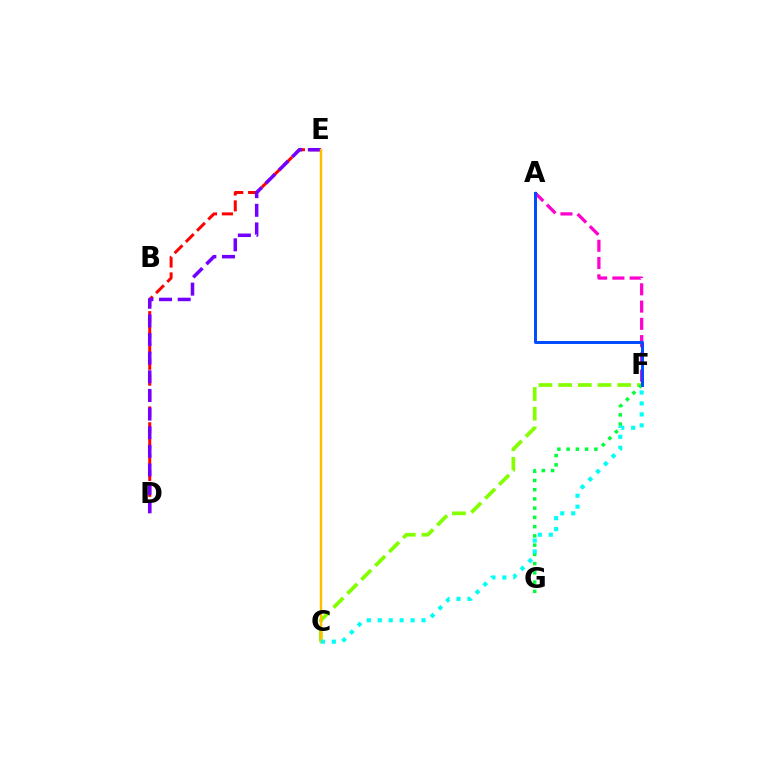{('D', 'E'): [{'color': '#ff0000', 'line_style': 'dashed', 'thickness': 2.16}, {'color': '#7200ff', 'line_style': 'dashed', 'thickness': 2.53}], ('C', 'F'): [{'color': '#84ff00', 'line_style': 'dashed', 'thickness': 2.68}, {'color': '#00fff6', 'line_style': 'dotted', 'thickness': 2.98}], ('A', 'F'): [{'color': '#ff00cf', 'line_style': 'dashed', 'thickness': 2.35}, {'color': '#004bff', 'line_style': 'solid', 'thickness': 2.15}], ('F', 'G'): [{'color': '#00ff39', 'line_style': 'dotted', 'thickness': 2.51}], ('C', 'E'): [{'color': '#ffbd00', 'line_style': 'solid', 'thickness': 1.76}]}